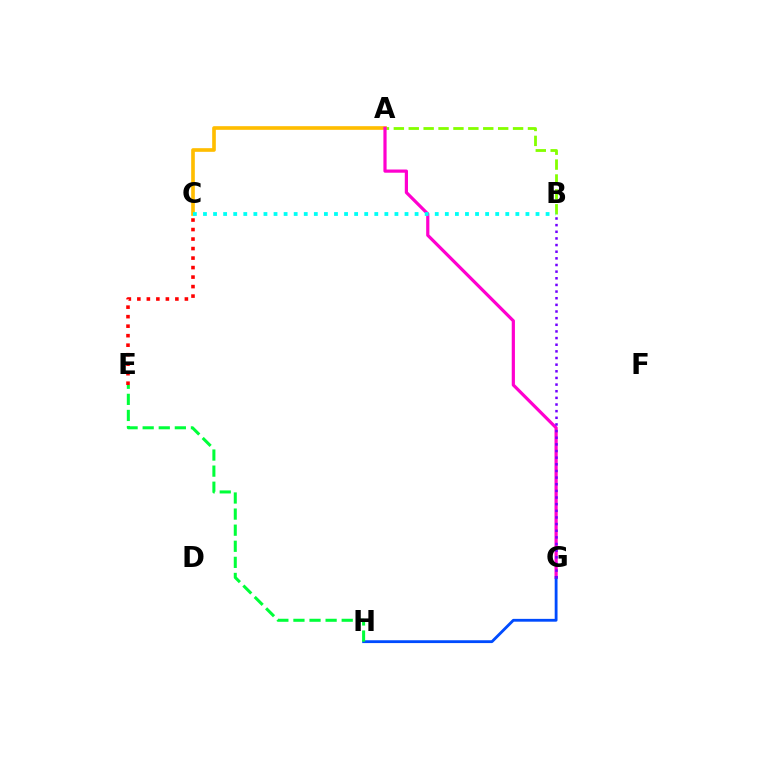{('A', 'B'): [{'color': '#84ff00', 'line_style': 'dashed', 'thickness': 2.02}], ('C', 'E'): [{'color': '#ff0000', 'line_style': 'dotted', 'thickness': 2.58}], ('A', 'C'): [{'color': '#ffbd00', 'line_style': 'solid', 'thickness': 2.63}], ('A', 'G'): [{'color': '#ff00cf', 'line_style': 'solid', 'thickness': 2.3}], ('B', 'C'): [{'color': '#00fff6', 'line_style': 'dotted', 'thickness': 2.74}], ('G', 'H'): [{'color': '#004bff', 'line_style': 'solid', 'thickness': 2.03}], ('E', 'H'): [{'color': '#00ff39', 'line_style': 'dashed', 'thickness': 2.19}], ('B', 'G'): [{'color': '#7200ff', 'line_style': 'dotted', 'thickness': 1.81}]}